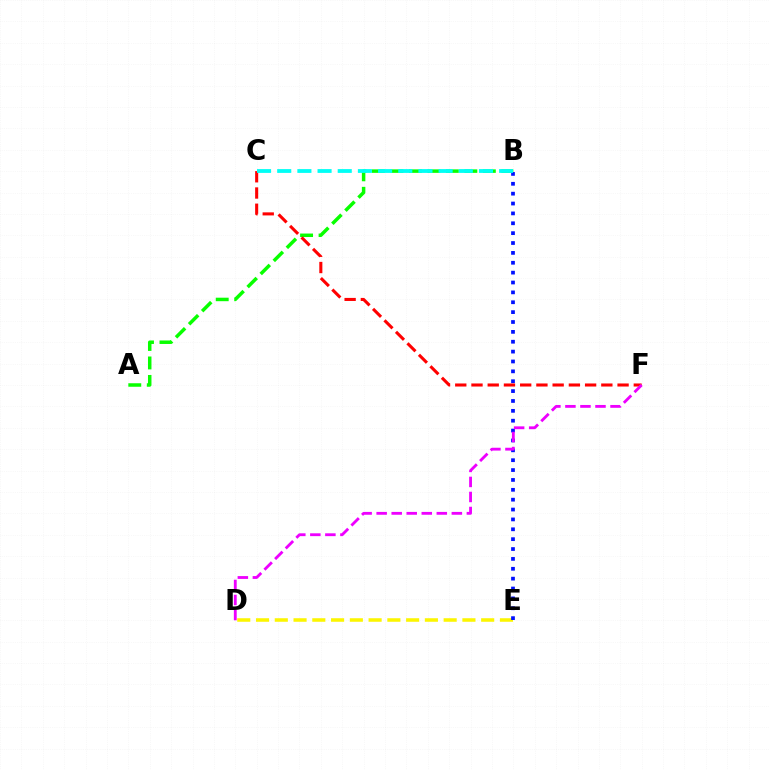{('D', 'E'): [{'color': '#fcf500', 'line_style': 'dashed', 'thickness': 2.55}], ('A', 'B'): [{'color': '#08ff00', 'line_style': 'dashed', 'thickness': 2.51}], ('B', 'E'): [{'color': '#0010ff', 'line_style': 'dotted', 'thickness': 2.68}], ('C', 'F'): [{'color': '#ff0000', 'line_style': 'dashed', 'thickness': 2.2}], ('B', 'C'): [{'color': '#00fff6', 'line_style': 'dashed', 'thickness': 2.74}], ('D', 'F'): [{'color': '#ee00ff', 'line_style': 'dashed', 'thickness': 2.04}]}